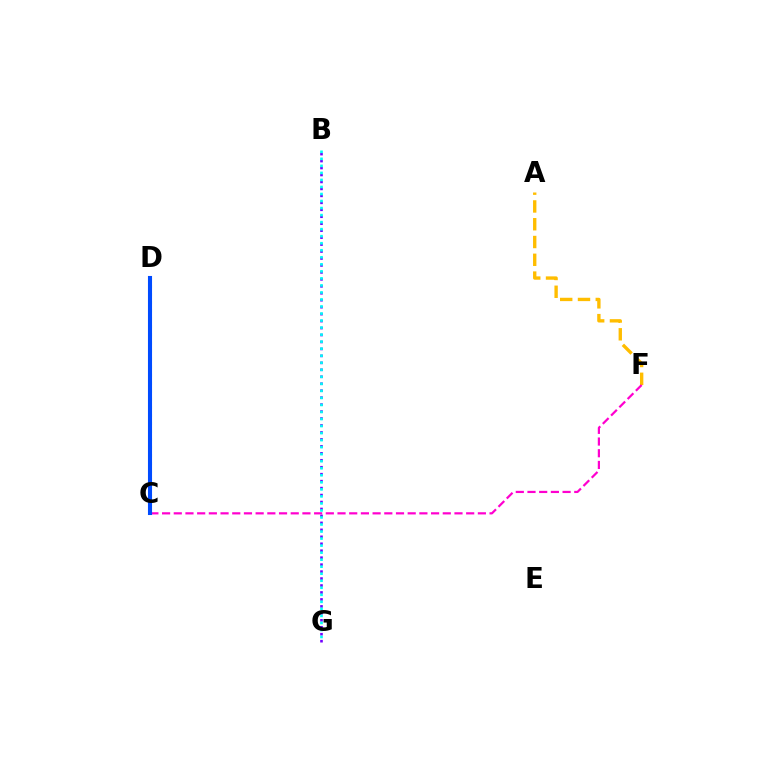{('C', 'D'): [{'color': '#00ff39', 'line_style': 'dotted', 'thickness': 2.19}, {'color': '#84ff00', 'line_style': 'dotted', 'thickness': 2.16}, {'color': '#ff0000', 'line_style': 'dashed', 'thickness': 1.67}, {'color': '#004bff', 'line_style': 'solid', 'thickness': 2.94}], ('B', 'G'): [{'color': '#7200ff', 'line_style': 'dotted', 'thickness': 1.89}, {'color': '#00fff6', 'line_style': 'dotted', 'thickness': 1.91}], ('A', 'F'): [{'color': '#ffbd00', 'line_style': 'dashed', 'thickness': 2.42}], ('C', 'F'): [{'color': '#ff00cf', 'line_style': 'dashed', 'thickness': 1.59}]}